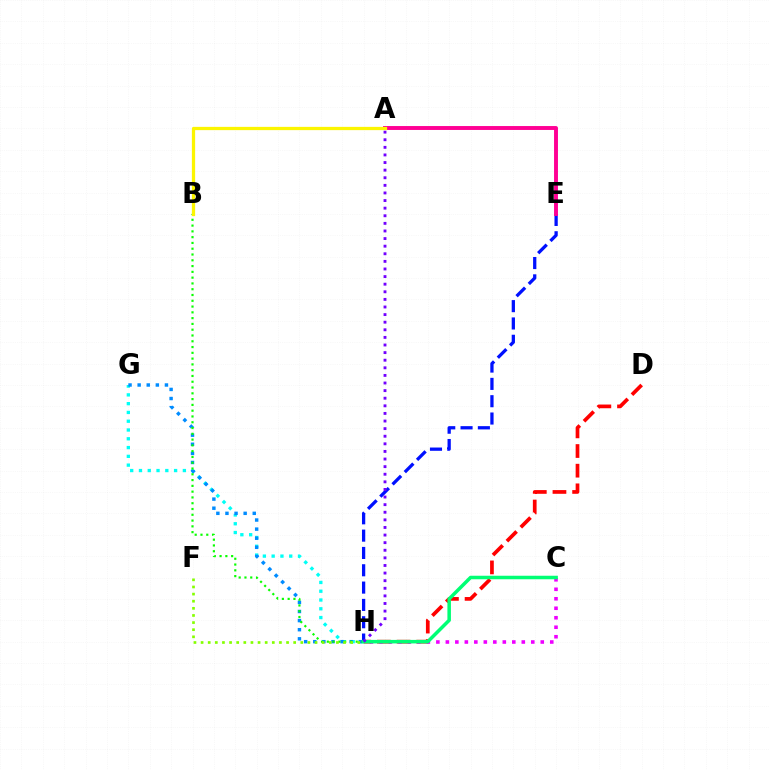{('G', 'H'): [{'color': '#00fff6', 'line_style': 'dotted', 'thickness': 2.39}, {'color': '#008cff', 'line_style': 'dotted', 'thickness': 2.47}], ('E', 'H'): [{'color': '#0010ff', 'line_style': 'dashed', 'thickness': 2.35}], ('A', 'B'): [{'color': '#ff7c00', 'line_style': 'dotted', 'thickness': 1.82}, {'color': '#fcf500', 'line_style': 'solid', 'thickness': 2.34}], ('B', 'H'): [{'color': '#08ff00', 'line_style': 'dotted', 'thickness': 1.57}], ('D', 'H'): [{'color': '#ff0000', 'line_style': 'dashed', 'thickness': 2.67}], ('C', 'H'): [{'color': '#ee00ff', 'line_style': 'dotted', 'thickness': 2.58}, {'color': '#00ff74', 'line_style': 'solid', 'thickness': 2.53}], ('F', 'H'): [{'color': '#84ff00', 'line_style': 'dotted', 'thickness': 1.94}], ('A', 'H'): [{'color': '#7200ff', 'line_style': 'dotted', 'thickness': 2.07}], ('A', 'E'): [{'color': '#ff0094', 'line_style': 'solid', 'thickness': 2.82}]}